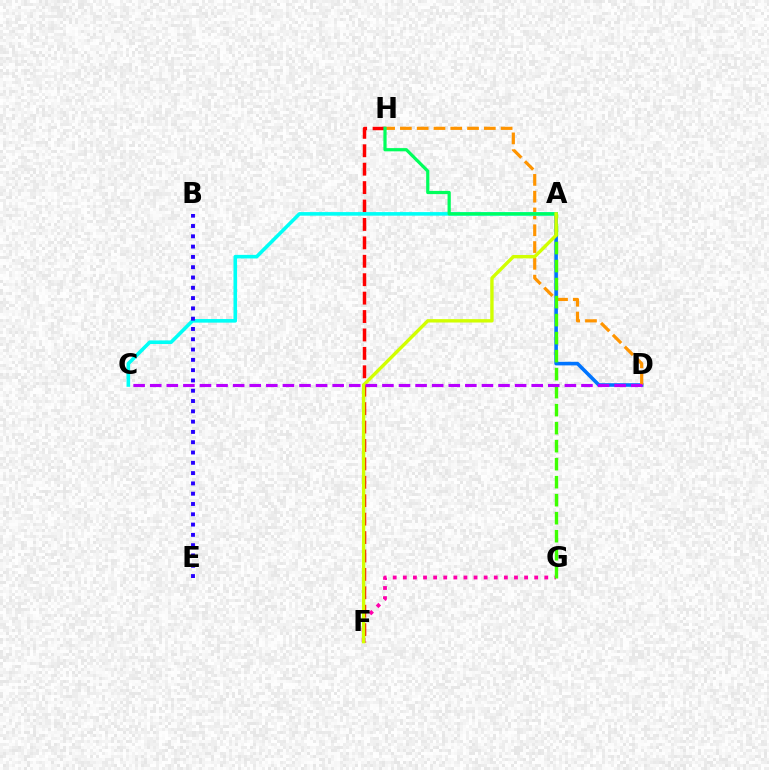{('F', 'G'): [{'color': '#ff00ac', 'line_style': 'dotted', 'thickness': 2.75}], ('A', 'D'): [{'color': '#0074ff', 'line_style': 'solid', 'thickness': 2.58}], ('D', 'H'): [{'color': '#ff9400', 'line_style': 'dashed', 'thickness': 2.28}], ('F', 'H'): [{'color': '#ff0000', 'line_style': 'dashed', 'thickness': 2.5}], ('A', 'C'): [{'color': '#00fff6', 'line_style': 'solid', 'thickness': 2.59}], ('A', 'G'): [{'color': '#3dff00', 'line_style': 'dashed', 'thickness': 2.45}], ('A', 'H'): [{'color': '#00ff5c', 'line_style': 'solid', 'thickness': 2.32}], ('A', 'F'): [{'color': '#d1ff00', 'line_style': 'solid', 'thickness': 2.43}], ('C', 'D'): [{'color': '#b900ff', 'line_style': 'dashed', 'thickness': 2.25}], ('B', 'E'): [{'color': '#2500ff', 'line_style': 'dotted', 'thickness': 2.8}]}